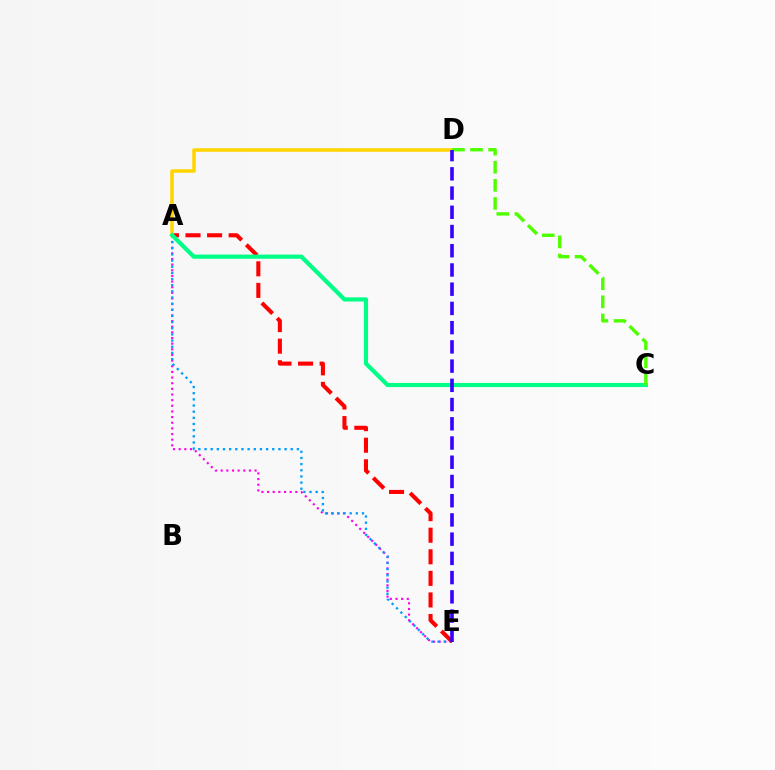{('A', 'E'): [{'color': '#ff00ed', 'line_style': 'dotted', 'thickness': 1.53}, {'color': '#009eff', 'line_style': 'dotted', 'thickness': 1.67}, {'color': '#ff0000', 'line_style': 'dashed', 'thickness': 2.93}], ('A', 'D'): [{'color': '#ffd500', 'line_style': 'solid', 'thickness': 2.54}], ('A', 'C'): [{'color': '#00ff86', 'line_style': 'solid', 'thickness': 3.0}], ('C', 'D'): [{'color': '#4fff00', 'line_style': 'dashed', 'thickness': 2.46}], ('D', 'E'): [{'color': '#3700ff', 'line_style': 'dashed', 'thickness': 2.61}]}